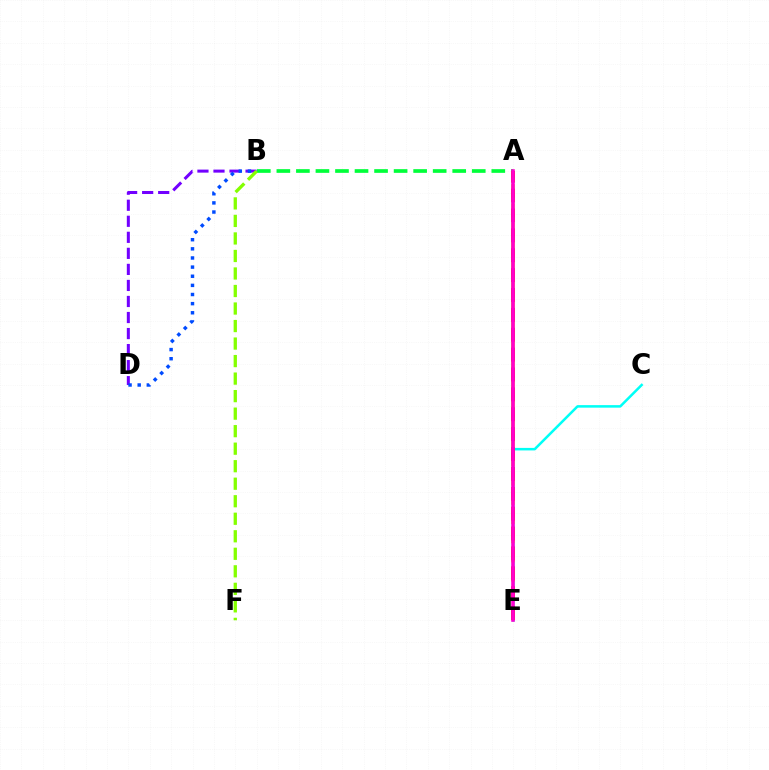{('B', 'D'): [{'color': '#7200ff', 'line_style': 'dashed', 'thickness': 2.18}, {'color': '#004bff', 'line_style': 'dotted', 'thickness': 2.48}], ('C', 'E'): [{'color': '#00fff6', 'line_style': 'solid', 'thickness': 1.82}], ('A', 'B'): [{'color': '#00ff39', 'line_style': 'dashed', 'thickness': 2.65}], ('A', 'E'): [{'color': '#ffbd00', 'line_style': 'dashed', 'thickness': 2.61}, {'color': '#ff0000', 'line_style': 'dashed', 'thickness': 2.7}, {'color': '#ff00cf', 'line_style': 'solid', 'thickness': 2.58}], ('B', 'F'): [{'color': '#84ff00', 'line_style': 'dashed', 'thickness': 2.38}]}